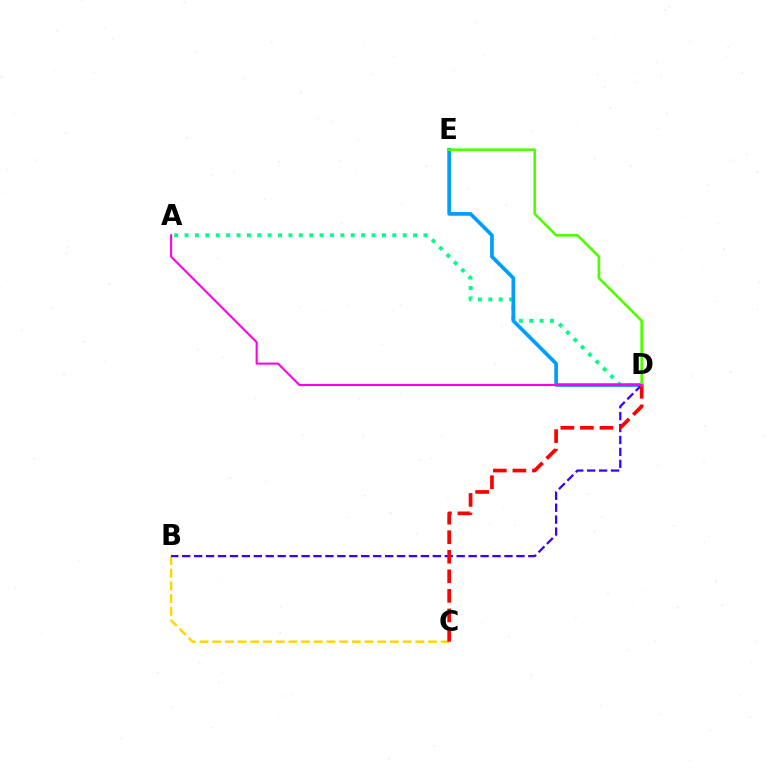{('B', 'C'): [{'color': '#ffd500', 'line_style': 'dashed', 'thickness': 1.72}], ('A', 'D'): [{'color': '#00ff86', 'line_style': 'dotted', 'thickness': 2.82}, {'color': '#ff00ed', 'line_style': 'solid', 'thickness': 1.52}], ('D', 'E'): [{'color': '#009eff', 'line_style': 'solid', 'thickness': 2.67}, {'color': '#4fff00', 'line_style': 'solid', 'thickness': 1.89}], ('B', 'D'): [{'color': '#3700ff', 'line_style': 'dashed', 'thickness': 1.62}], ('C', 'D'): [{'color': '#ff0000', 'line_style': 'dashed', 'thickness': 2.66}]}